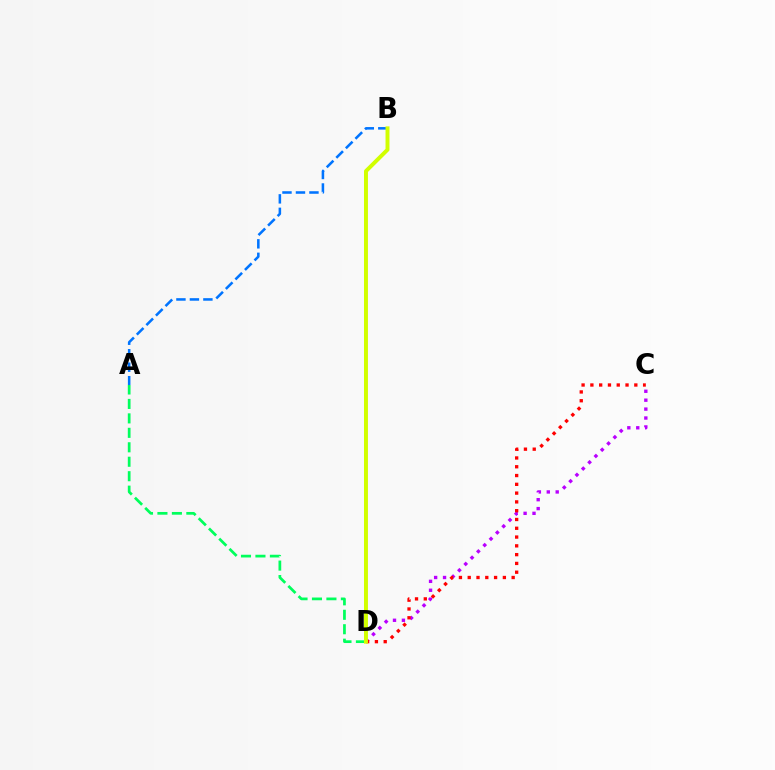{('C', 'D'): [{'color': '#b900ff', 'line_style': 'dotted', 'thickness': 2.42}, {'color': '#ff0000', 'line_style': 'dotted', 'thickness': 2.39}], ('A', 'D'): [{'color': '#00ff5c', 'line_style': 'dashed', 'thickness': 1.96}], ('A', 'B'): [{'color': '#0074ff', 'line_style': 'dashed', 'thickness': 1.83}], ('B', 'D'): [{'color': '#d1ff00', 'line_style': 'solid', 'thickness': 2.84}]}